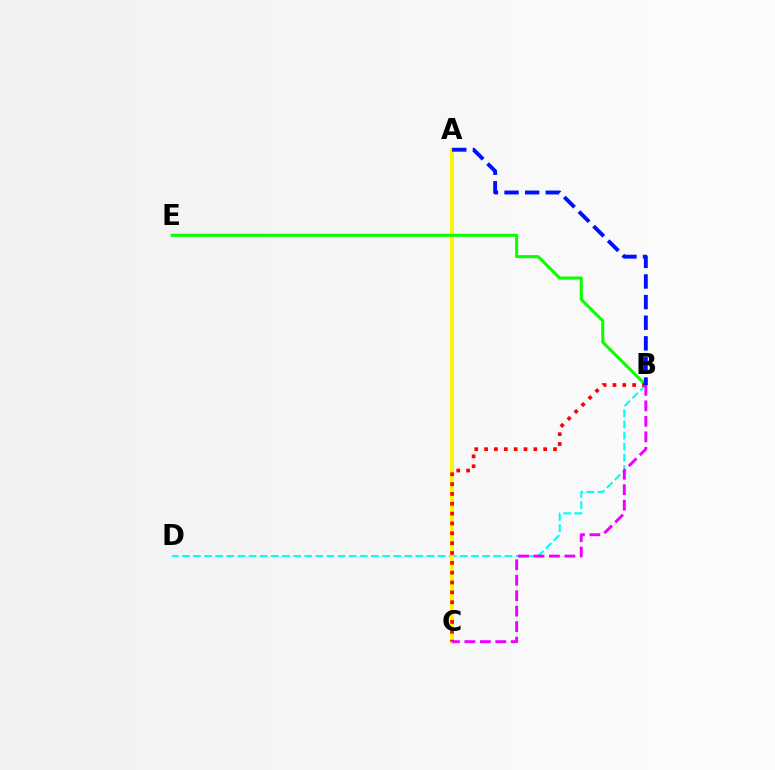{('B', 'D'): [{'color': '#00fff6', 'line_style': 'dashed', 'thickness': 1.51}], ('A', 'C'): [{'color': '#fcf500', 'line_style': 'solid', 'thickness': 2.86}], ('B', 'E'): [{'color': '#08ff00', 'line_style': 'solid', 'thickness': 2.18}], ('B', 'C'): [{'color': '#ff0000', 'line_style': 'dotted', 'thickness': 2.67}, {'color': '#ee00ff', 'line_style': 'dashed', 'thickness': 2.1}], ('A', 'B'): [{'color': '#0010ff', 'line_style': 'dashed', 'thickness': 2.8}]}